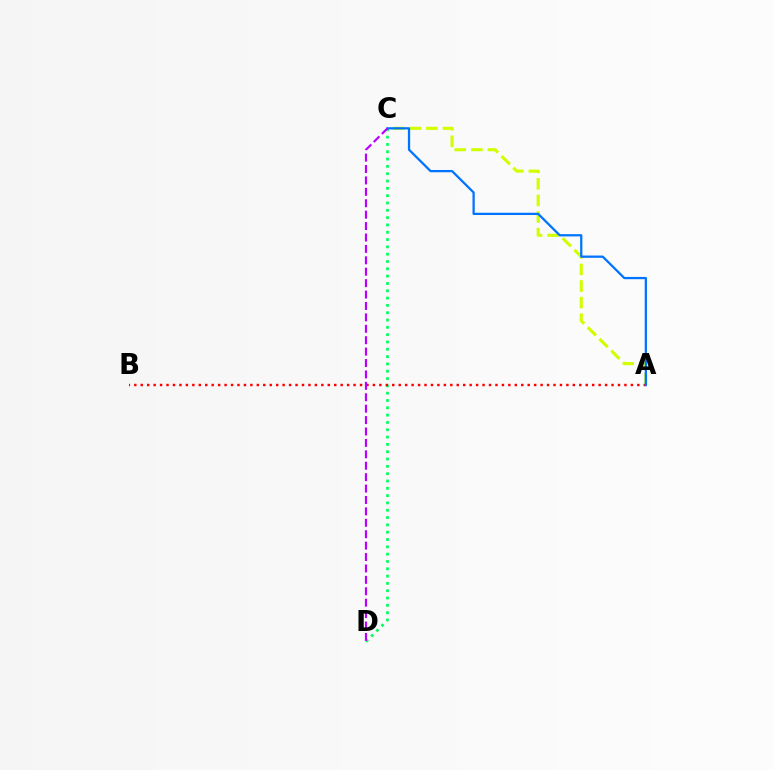{('A', 'C'): [{'color': '#d1ff00', 'line_style': 'dashed', 'thickness': 2.25}, {'color': '#0074ff', 'line_style': 'solid', 'thickness': 1.63}], ('C', 'D'): [{'color': '#00ff5c', 'line_style': 'dotted', 'thickness': 1.99}, {'color': '#b900ff', 'line_style': 'dashed', 'thickness': 1.55}], ('A', 'B'): [{'color': '#ff0000', 'line_style': 'dotted', 'thickness': 1.75}]}